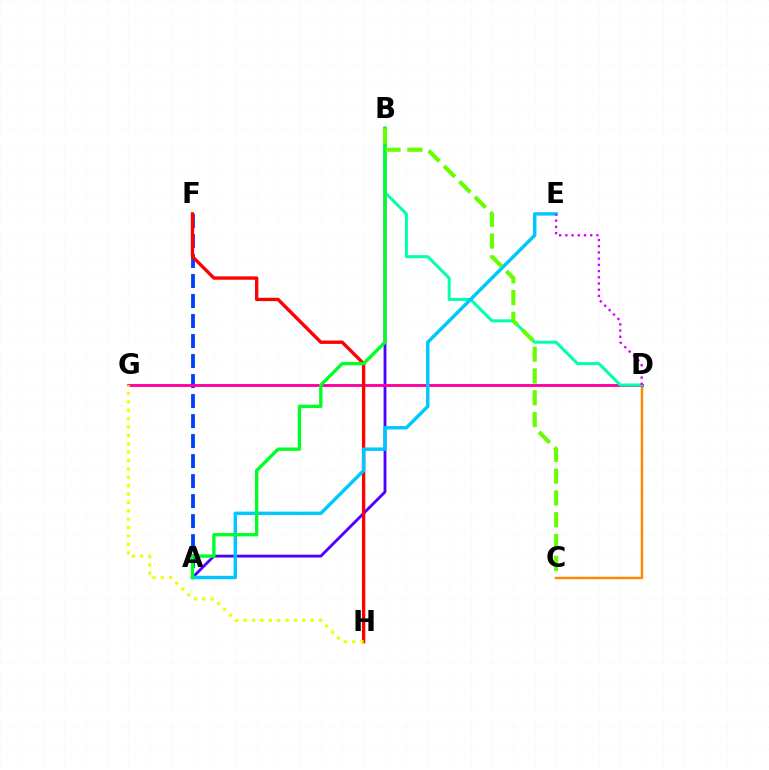{('A', 'B'): [{'color': '#4f00ff', 'line_style': 'solid', 'thickness': 2.05}, {'color': '#00ff27', 'line_style': 'solid', 'thickness': 2.4}], ('A', 'F'): [{'color': '#003fff', 'line_style': 'dashed', 'thickness': 2.72}], ('C', 'D'): [{'color': '#ff8800', 'line_style': 'solid', 'thickness': 1.76}], ('D', 'G'): [{'color': '#ff00a0', 'line_style': 'solid', 'thickness': 2.07}], ('F', 'H'): [{'color': '#ff0000', 'line_style': 'solid', 'thickness': 2.41}], ('G', 'H'): [{'color': '#eeff00', 'line_style': 'dotted', 'thickness': 2.28}], ('B', 'D'): [{'color': '#00ffaf', 'line_style': 'solid', 'thickness': 2.17}], ('A', 'E'): [{'color': '#00c7ff', 'line_style': 'solid', 'thickness': 2.47}], ('D', 'E'): [{'color': '#d600ff', 'line_style': 'dotted', 'thickness': 1.69}], ('B', 'C'): [{'color': '#66ff00', 'line_style': 'dashed', 'thickness': 2.96}]}